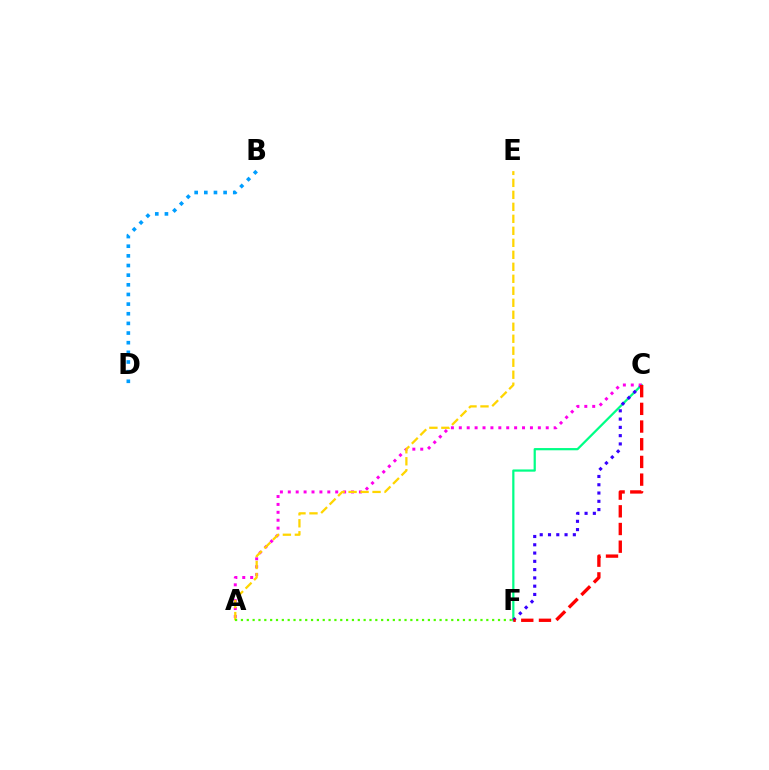{('C', 'F'): [{'color': '#00ff86', 'line_style': 'solid', 'thickness': 1.6}, {'color': '#3700ff', 'line_style': 'dotted', 'thickness': 2.25}, {'color': '#ff0000', 'line_style': 'dashed', 'thickness': 2.4}], ('A', 'C'): [{'color': '#ff00ed', 'line_style': 'dotted', 'thickness': 2.15}], ('A', 'E'): [{'color': '#ffd500', 'line_style': 'dashed', 'thickness': 1.63}], ('A', 'F'): [{'color': '#4fff00', 'line_style': 'dotted', 'thickness': 1.59}], ('B', 'D'): [{'color': '#009eff', 'line_style': 'dotted', 'thickness': 2.62}]}